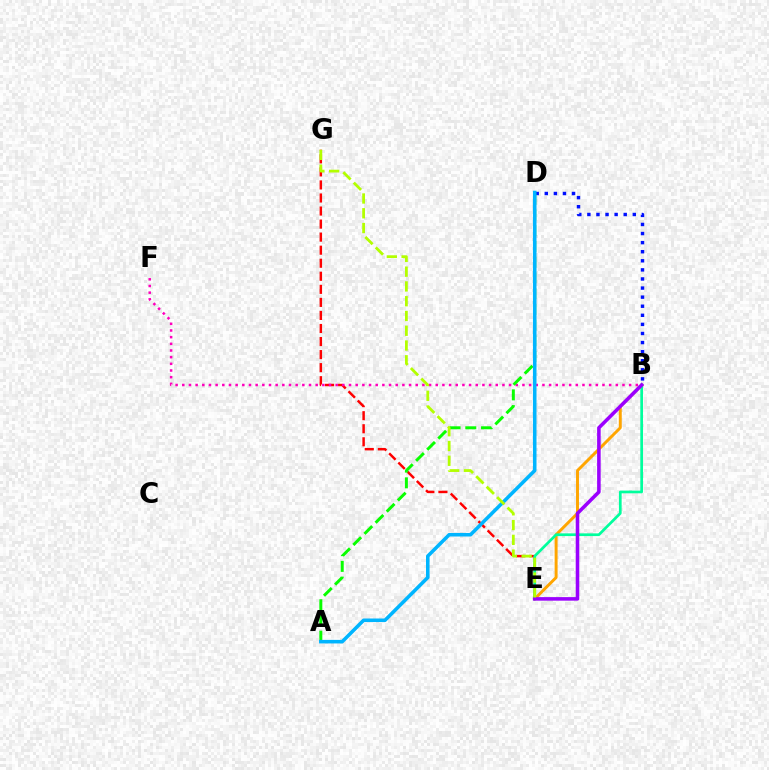{('B', 'E'): [{'color': '#ffa500', 'line_style': 'solid', 'thickness': 2.12}, {'color': '#00ff9d', 'line_style': 'solid', 'thickness': 1.95}, {'color': '#9b00ff', 'line_style': 'solid', 'thickness': 2.56}], ('B', 'D'): [{'color': '#0010ff', 'line_style': 'dotted', 'thickness': 2.47}], ('E', 'G'): [{'color': '#ff0000', 'line_style': 'dashed', 'thickness': 1.77}, {'color': '#b3ff00', 'line_style': 'dashed', 'thickness': 2.01}], ('B', 'F'): [{'color': '#ff00bd', 'line_style': 'dotted', 'thickness': 1.81}], ('A', 'D'): [{'color': '#08ff00', 'line_style': 'dashed', 'thickness': 2.14}, {'color': '#00b5ff', 'line_style': 'solid', 'thickness': 2.56}]}